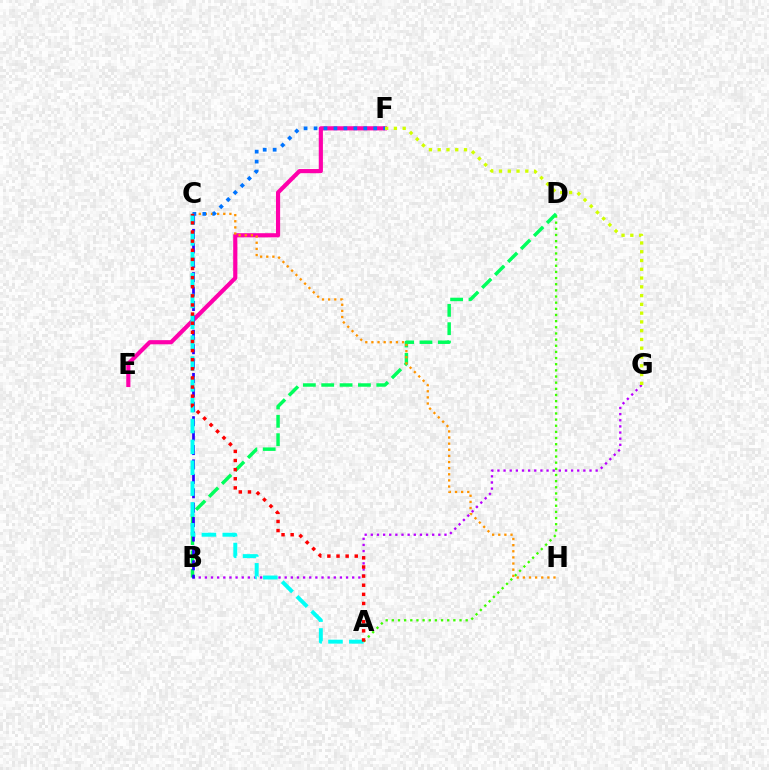{('A', 'D'): [{'color': '#3dff00', 'line_style': 'dotted', 'thickness': 1.67}], ('B', 'G'): [{'color': '#b900ff', 'line_style': 'dotted', 'thickness': 1.67}], ('B', 'D'): [{'color': '#00ff5c', 'line_style': 'dashed', 'thickness': 2.49}], ('E', 'F'): [{'color': '#ff00ac', 'line_style': 'solid', 'thickness': 2.99}], ('B', 'C'): [{'color': '#2500ff', 'line_style': 'dashed', 'thickness': 1.96}], ('A', 'C'): [{'color': '#00fff6', 'line_style': 'dashed', 'thickness': 2.83}, {'color': '#ff0000', 'line_style': 'dotted', 'thickness': 2.48}], ('C', 'H'): [{'color': '#ff9400', 'line_style': 'dotted', 'thickness': 1.66}], ('C', 'F'): [{'color': '#0074ff', 'line_style': 'dotted', 'thickness': 2.7}], ('F', 'G'): [{'color': '#d1ff00', 'line_style': 'dotted', 'thickness': 2.38}]}